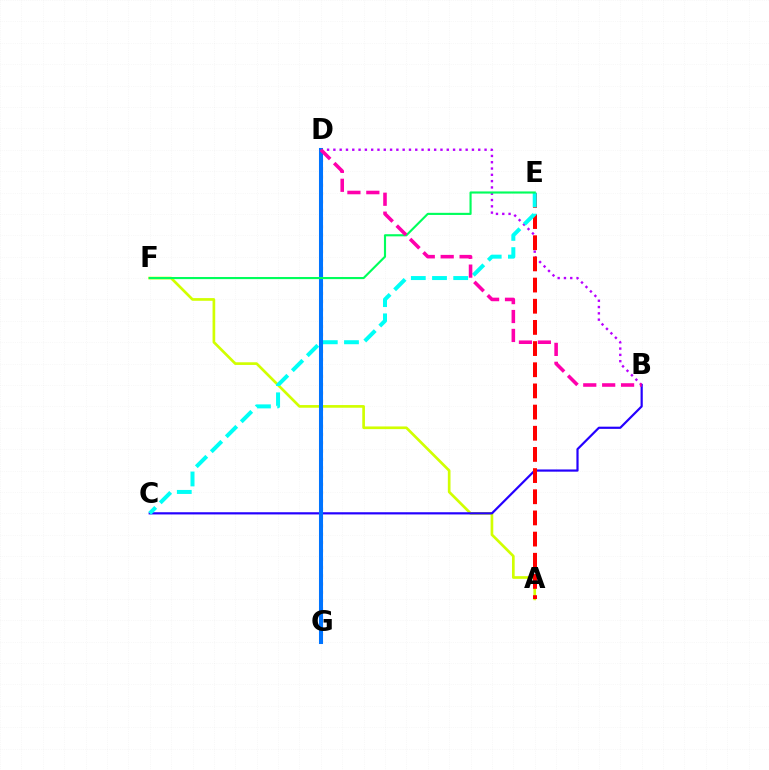{('B', 'D'): [{'color': '#b900ff', 'line_style': 'dotted', 'thickness': 1.71}, {'color': '#ff00ac', 'line_style': 'dashed', 'thickness': 2.57}], ('A', 'F'): [{'color': '#d1ff00', 'line_style': 'solid', 'thickness': 1.93}], ('B', 'C'): [{'color': '#2500ff', 'line_style': 'solid', 'thickness': 1.58}], ('D', 'G'): [{'color': '#ff9400', 'line_style': 'dotted', 'thickness': 2.26}, {'color': '#3dff00', 'line_style': 'dotted', 'thickness': 2.1}, {'color': '#0074ff', 'line_style': 'solid', 'thickness': 2.92}], ('A', 'E'): [{'color': '#ff0000', 'line_style': 'dashed', 'thickness': 2.88}], ('C', 'E'): [{'color': '#00fff6', 'line_style': 'dashed', 'thickness': 2.88}], ('E', 'F'): [{'color': '#00ff5c', 'line_style': 'solid', 'thickness': 1.54}]}